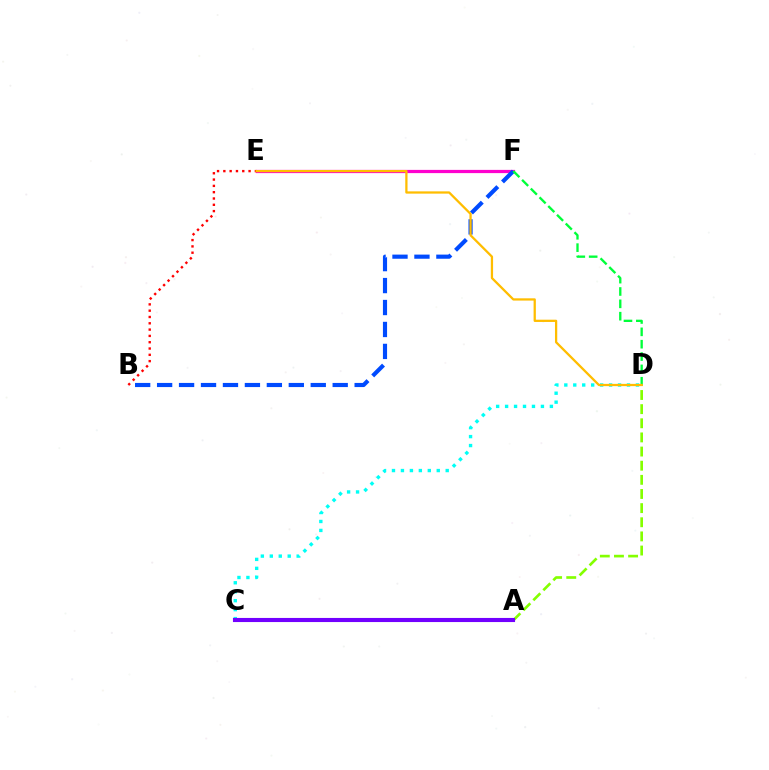{('C', 'D'): [{'color': '#00fff6', 'line_style': 'dotted', 'thickness': 2.43}], ('A', 'D'): [{'color': '#84ff00', 'line_style': 'dashed', 'thickness': 1.92}], ('E', 'F'): [{'color': '#ff00cf', 'line_style': 'solid', 'thickness': 2.32}], ('B', 'F'): [{'color': '#004bff', 'line_style': 'dashed', 'thickness': 2.98}], ('D', 'F'): [{'color': '#00ff39', 'line_style': 'dashed', 'thickness': 1.68}], ('A', 'C'): [{'color': '#7200ff', 'line_style': 'solid', 'thickness': 2.96}], ('B', 'E'): [{'color': '#ff0000', 'line_style': 'dotted', 'thickness': 1.71}], ('D', 'E'): [{'color': '#ffbd00', 'line_style': 'solid', 'thickness': 1.63}]}